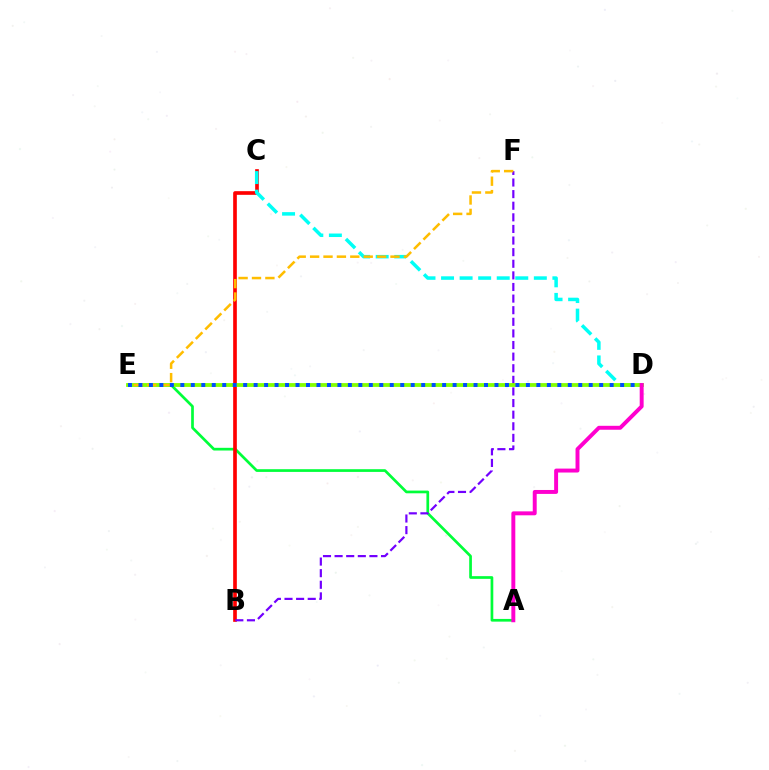{('A', 'E'): [{'color': '#00ff39', 'line_style': 'solid', 'thickness': 1.95}], ('B', 'C'): [{'color': '#ff0000', 'line_style': 'solid', 'thickness': 2.64}], ('B', 'F'): [{'color': '#7200ff', 'line_style': 'dashed', 'thickness': 1.58}], ('C', 'D'): [{'color': '#00fff6', 'line_style': 'dashed', 'thickness': 2.52}], ('D', 'E'): [{'color': '#84ff00', 'line_style': 'solid', 'thickness': 2.74}, {'color': '#004bff', 'line_style': 'dotted', 'thickness': 2.85}], ('E', 'F'): [{'color': '#ffbd00', 'line_style': 'dashed', 'thickness': 1.82}], ('A', 'D'): [{'color': '#ff00cf', 'line_style': 'solid', 'thickness': 2.83}]}